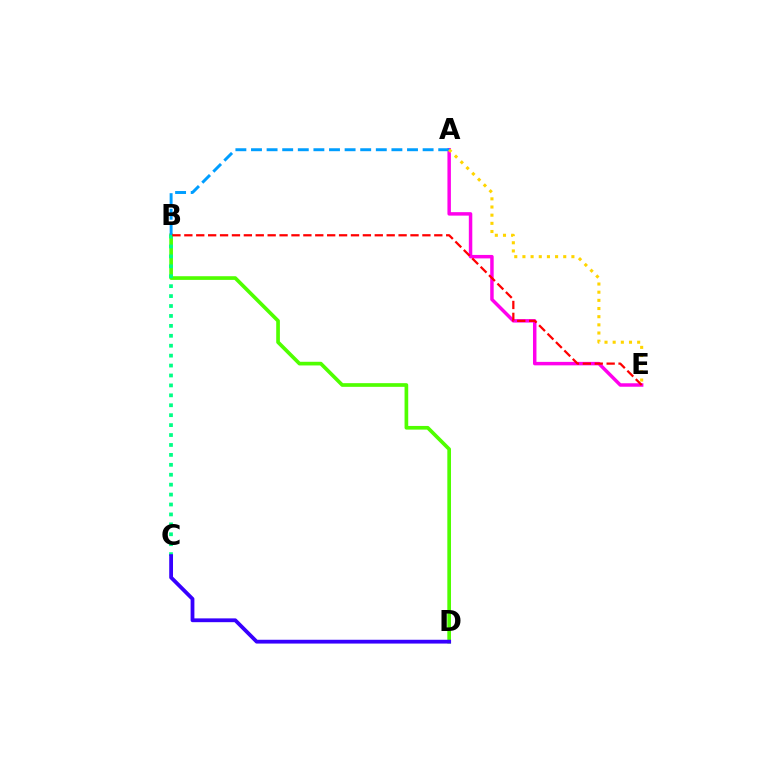{('B', 'D'): [{'color': '#4fff00', 'line_style': 'solid', 'thickness': 2.64}], ('A', 'E'): [{'color': '#ff00ed', 'line_style': 'solid', 'thickness': 2.5}, {'color': '#ffd500', 'line_style': 'dotted', 'thickness': 2.22}], ('A', 'B'): [{'color': '#009eff', 'line_style': 'dashed', 'thickness': 2.12}], ('B', 'C'): [{'color': '#00ff86', 'line_style': 'dotted', 'thickness': 2.7}], ('B', 'E'): [{'color': '#ff0000', 'line_style': 'dashed', 'thickness': 1.62}], ('C', 'D'): [{'color': '#3700ff', 'line_style': 'solid', 'thickness': 2.73}]}